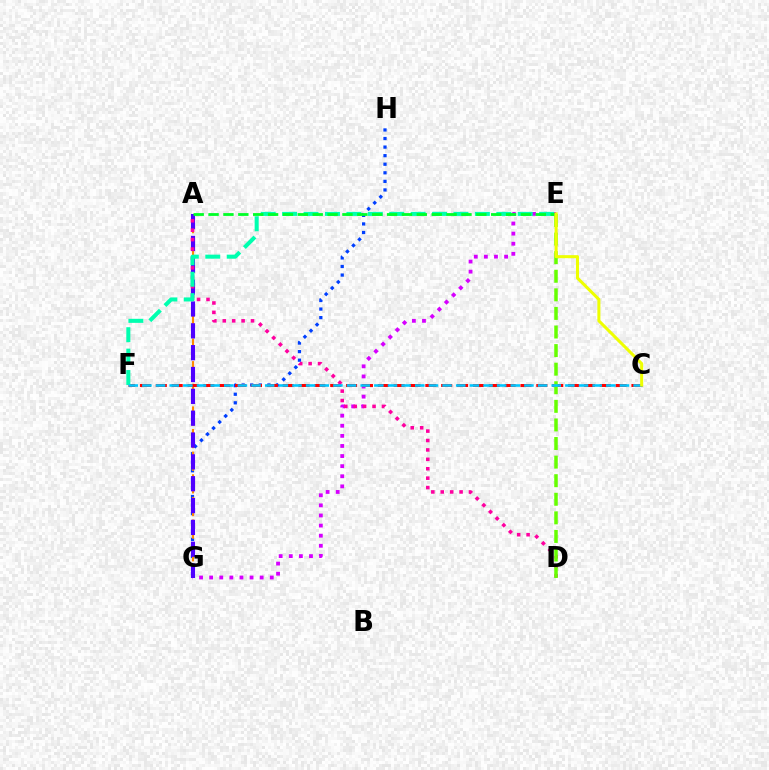{('G', 'H'): [{'color': '#003fff', 'line_style': 'dotted', 'thickness': 2.33}], ('A', 'G'): [{'color': '#ff8800', 'line_style': 'dashed', 'thickness': 1.54}, {'color': '#4f00ff', 'line_style': 'dashed', 'thickness': 2.97}], ('E', 'G'): [{'color': '#d600ff', 'line_style': 'dotted', 'thickness': 2.74}], ('C', 'F'): [{'color': '#ff0000', 'line_style': 'dashed', 'thickness': 2.15}, {'color': '#00c7ff', 'line_style': 'dashed', 'thickness': 1.85}], ('A', 'D'): [{'color': '#ff00a0', 'line_style': 'dotted', 'thickness': 2.56}], ('E', 'F'): [{'color': '#00ffaf', 'line_style': 'dashed', 'thickness': 2.91}], ('A', 'E'): [{'color': '#00ff27', 'line_style': 'dashed', 'thickness': 2.02}], ('D', 'E'): [{'color': '#66ff00', 'line_style': 'dashed', 'thickness': 2.52}], ('C', 'E'): [{'color': '#eeff00', 'line_style': 'solid', 'thickness': 2.19}]}